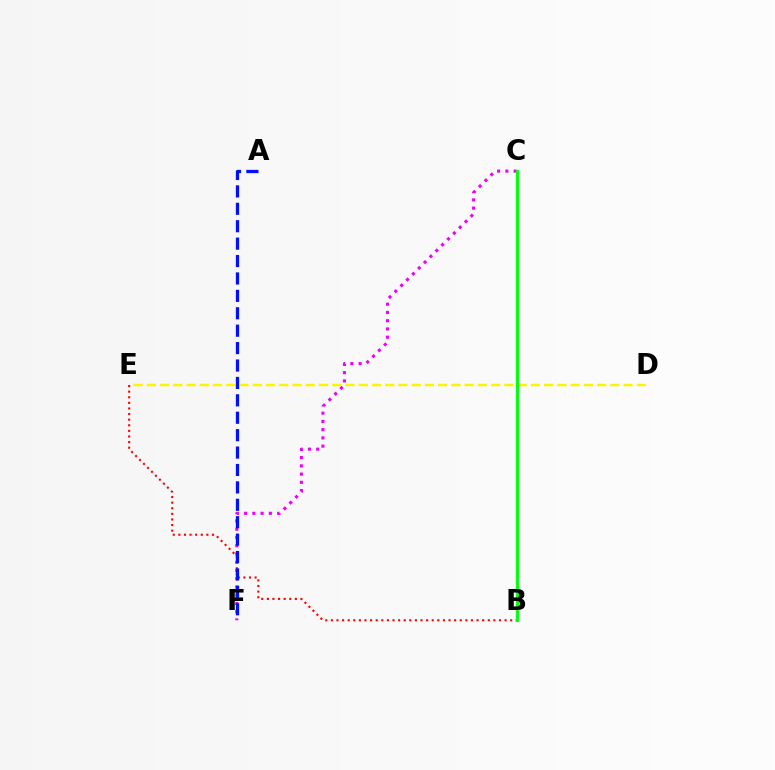{('D', 'E'): [{'color': '#fcf500', 'line_style': 'dashed', 'thickness': 1.8}], ('B', 'C'): [{'color': '#00fff6', 'line_style': 'solid', 'thickness': 2.35}, {'color': '#08ff00', 'line_style': 'solid', 'thickness': 2.04}], ('B', 'E'): [{'color': '#ff0000', 'line_style': 'dotted', 'thickness': 1.52}], ('C', 'F'): [{'color': '#ee00ff', 'line_style': 'dotted', 'thickness': 2.24}], ('A', 'F'): [{'color': '#0010ff', 'line_style': 'dashed', 'thickness': 2.37}]}